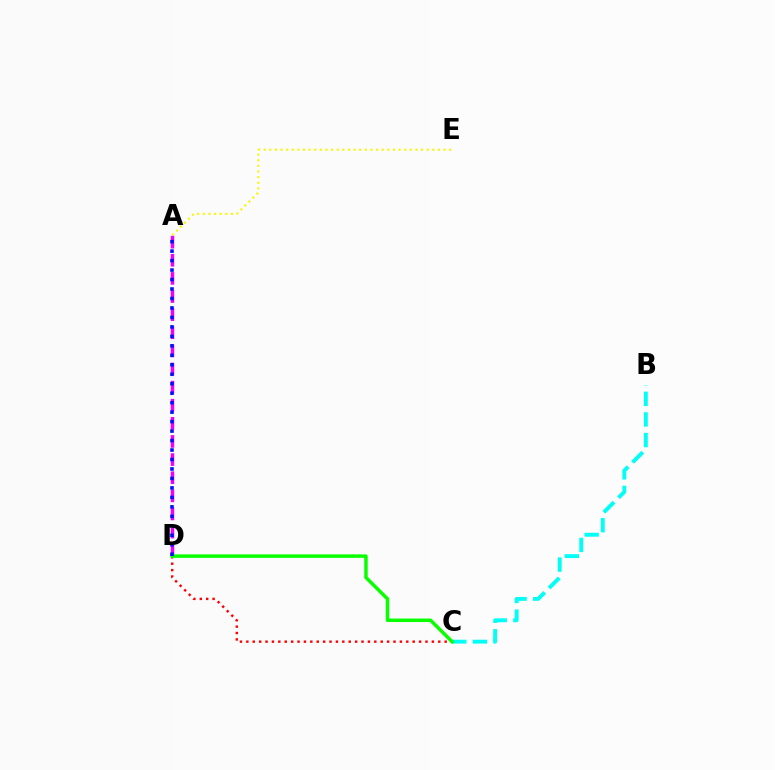{('B', 'C'): [{'color': '#00fff6', 'line_style': 'dashed', 'thickness': 2.8}], ('C', 'D'): [{'color': '#ff0000', 'line_style': 'dotted', 'thickness': 1.74}, {'color': '#08ff00', 'line_style': 'solid', 'thickness': 2.49}], ('A', 'E'): [{'color': '#fcf500', 'line_style': 'dotted', 'thickness': 1.53}], ('A', 'D'): [{'color': '#ee00ff', 'line_style': 'dashed', 'thickness': 2.46}, {'color': '#0010ff', 'line_style': 'dotted', 'thickness': 2.57}]}